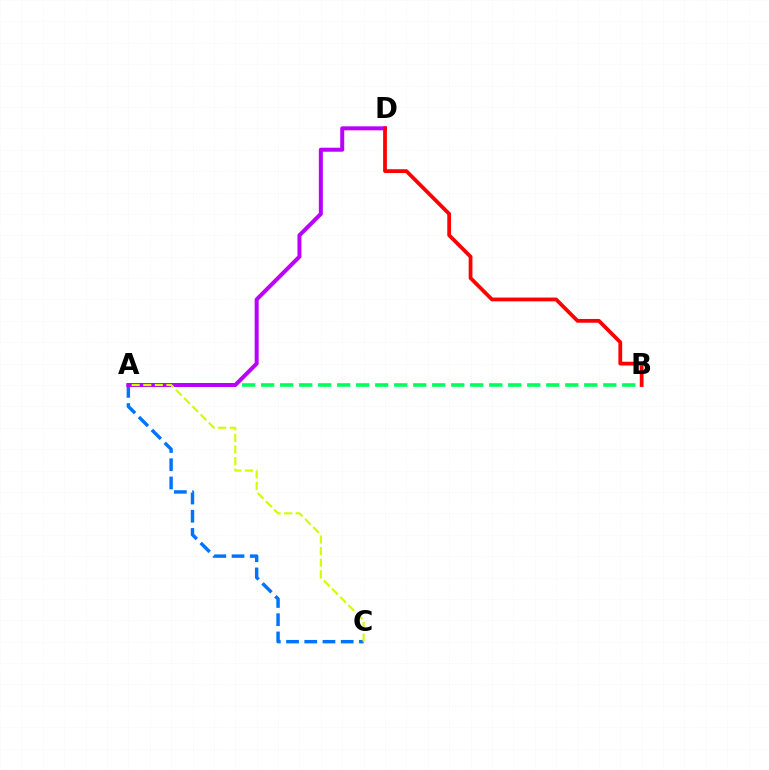{('A', 'C'): [{'color': '#0074ff', 'line_style': 'dashed', 'thickness': 2.48}, {'color': '#d1ff00', 'line_style': 'dashed', 'thickness': 1.57}], ('A', 'B'): [{'color': '#00ff5c', 'line_style': 'dashed', 'thickness': 2.58}], ('A', 'D'): [{'color': '#b900ff', 'line_style': 'solid', 'thickness': 2.88}], ('B', 'D'): [{'color': '#ff0000', 'line_style': 'solid', 'thickness': 2.71}]}